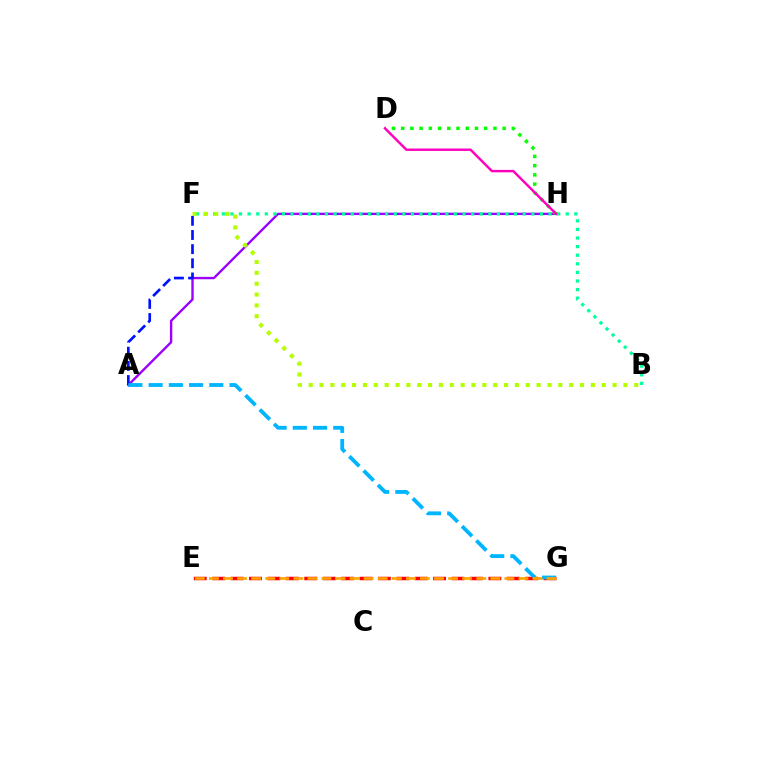{('E', 'G'): [{'color': '#ff0000', 'line_style': 'dashed', 'thickness': 2.5}, {'color': '#ffa500', 'line_style': 'dashed', 'thickness': 1.91}], ('A', 'H'): [{'color': '#9b00ff', 'line_style': 'solid', 'thickness': 1.71}], ('D', 'H'): [{'color': '#08ff00', 'line_style': 'dotted', 'thickness': 2.51}, {'color': '#ff00bd', 'line_style': 'solid', 'thickness': 1.75}], ('B', 'F'): [{'color': '#00ff9d', 'line_style': 'dotted', 'thickness': 2.34}, {'color': '#b3ff00', 'line_style': 'dotted', 'thickness': 2.95}], ('A', 'F'): [{'color': '#0010ff', 'line_style': 'dashed', 'thickness': 1.92}], ('A', 'G'): [{'color': '#00b5ff', 'line_style': 'dashed', 'thickness': 2.75}]}